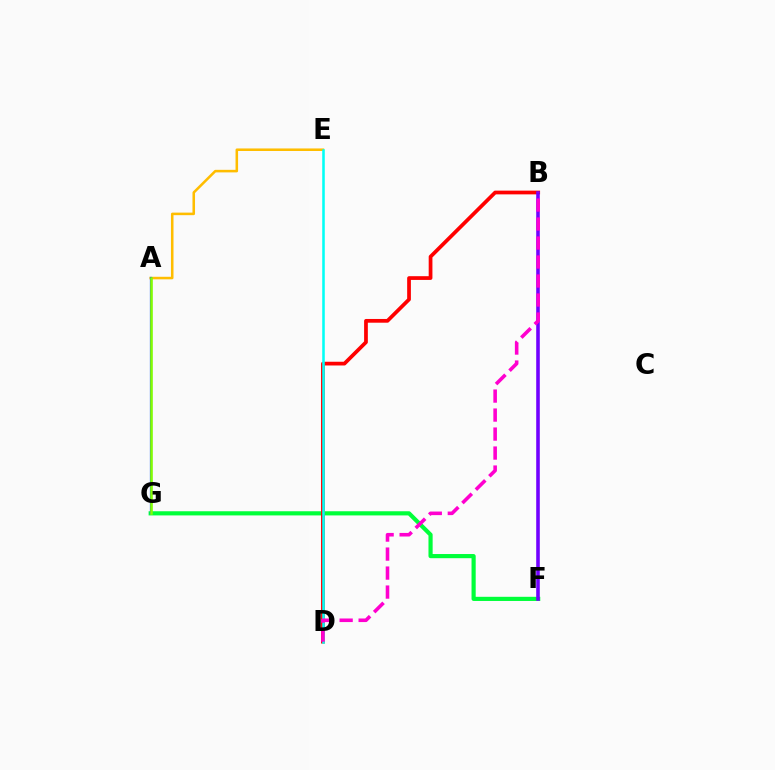{('A', 'E'): [{'color': '#ffbd00', 'line_style': 'solid', 'thickness': 1.83}], ('F', 'G'): [{'color': '#00ff39', 'line_style': 'solid', 'thickness': 3.0}], ('B', 'D'): [{'color': '#ff0000', 'line_style': 'solid', 'thickness': 2.69}, {'color': '#ff00cf', 'line_style': 'dashed', 'thickness': 2.58}], ('A', 'G'): [{'color': '#004bff', 'line_style': 'solid', 'thickness': 1.61}, {'color': '#84ff00', 'line_style': 'solid', 'thickness': 1.85}], ('D', 'E'): [{'color': '#00fff6', 'line_style': 'solid', 'thickness': 1.84}], ('B', 'F'): [{'color': '#7200ff', 'line_style': 'solid', 'thickness': 2.57}]}